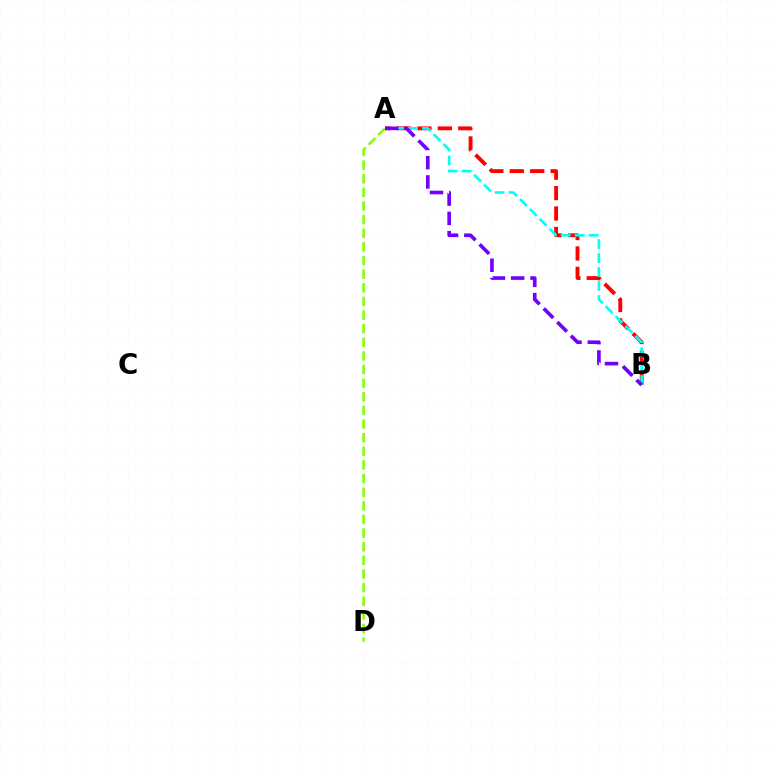{('A', 'B'): [{'color': '#ff0000', 'line_style': 'dashed', 'thickness': 2.78}, {'color': '#00fff6', 'line_style': 'dashed', 'thickness': 1.9}, {'color': '#7200ff', 'line_style': 'dashed', 'thickness': 2.62}], ('A', 'D'): [{'color': '#84ff00', 'line_style': 'dashed', 'thickness': 1.85}]}